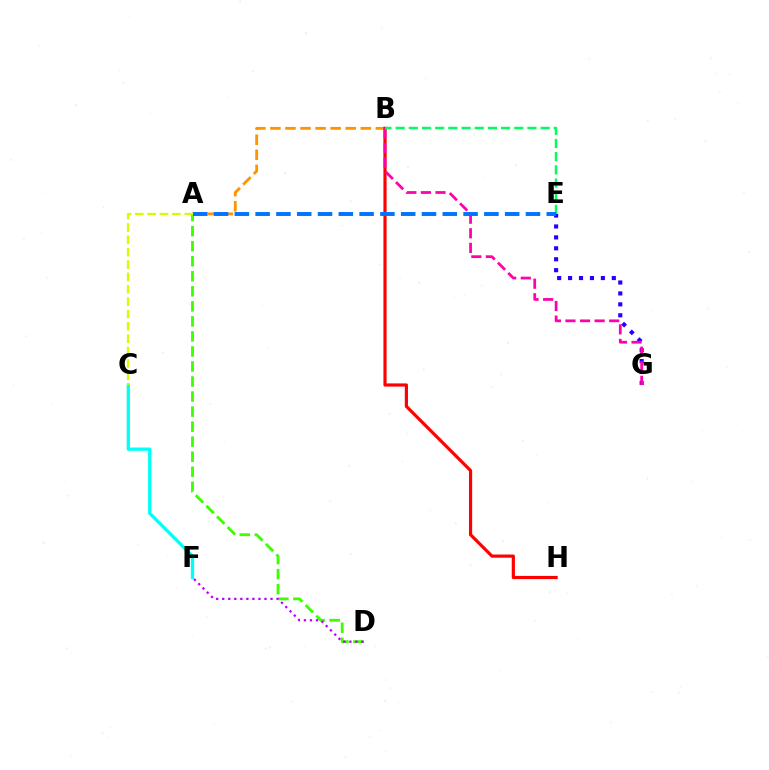{('A', 'B'): [{'color': '#ff9400', 'line_style': 'dashed', 'thickness': 2.05}], ('E', 'G'): [{'color': '#2500ff', 'line_style': 'dotted', 'thickness': 2.97}], ('B', 'H'): [{'color': '#ff0000', 'line_style': 'solid', 'thickness': 2.28}], ('B', 'G'): [{'color': '#ff00ac', 'line_style': 'dashed', 'thickness': 1.98}], ('A', 'D'): [{'color': '#3dff00', 'line_style': 'dashed', 'thickness': 2.04}], ('B', 'E'): [{'color': '#00ff5c', 'line_style': 'dashed', 'thickness': 1.79}], ('C', 'F'): [{'color': '#00fff6', 'line_style': 'solid', 'thickness': 2.36}], ('A', 'C'): [{'color': '#d1ff00', 'line_style': 'dashed', 'thickness': 1.68}], ('D', 'F'): [{'color': '#b900ff', 'line_style': 'dotted', 'thickness': 1.64}], ('A', 'E'): [{'color': '#0074ff', 'line_style': 'dashed', 'thickness': 2.82}]}